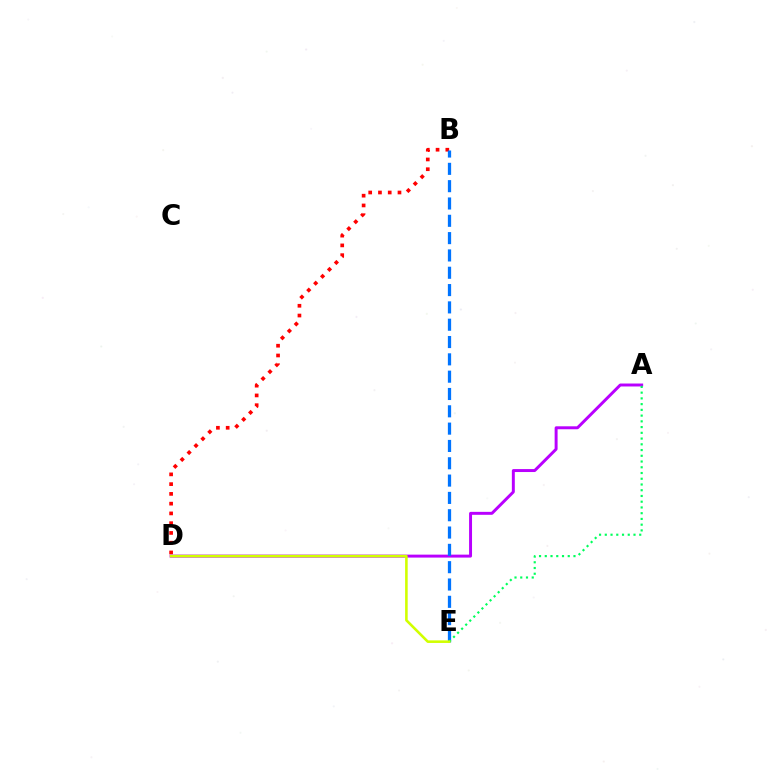{('B', 'D'): [{'color': '#ff0000', 'line_style': 'dotted', 'thickness': 2.65}], ('A', 'D'): [{'color': '#b900ff', 'line_style': 'solid', 'thickness': 2.13}], ('B', 'E'): [{'color': '#0074ff', 'line_style': 'dashed', 'thickness': 2.35}], ('A', 'E'): [{'color': '#00ff5c', 'line_style': 'dotted', 'thickness': 1.56}], ('D', 'E'): [{'color': '#d1ff00', 'line_style': 'solid', 'thickness': 1.86}]}